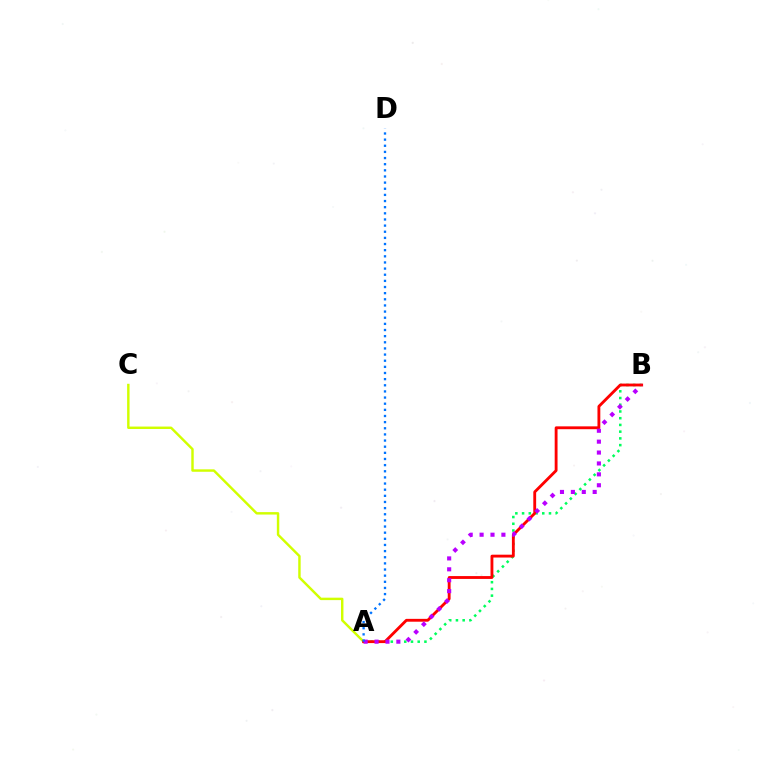{('A', 'B'): [{'color': '#00ff5c', 'line_style': 'dotted', 'thickness': 1.83}, {'color': '#ff0000', 'line_style': 'solid', 'thickness': 2.05}, {'color': '#b900ff', 'line_style': 'dotted', 'thickness': 2.96}], ('A', 'C'): [{'color': '#d1ff00', 'line_style': 'solid', 'thickness': 1.75}], ('A', 'D'): [{'color': '#0074ff', 'line_style': 'dotted', 'thickness': 1.67}]}